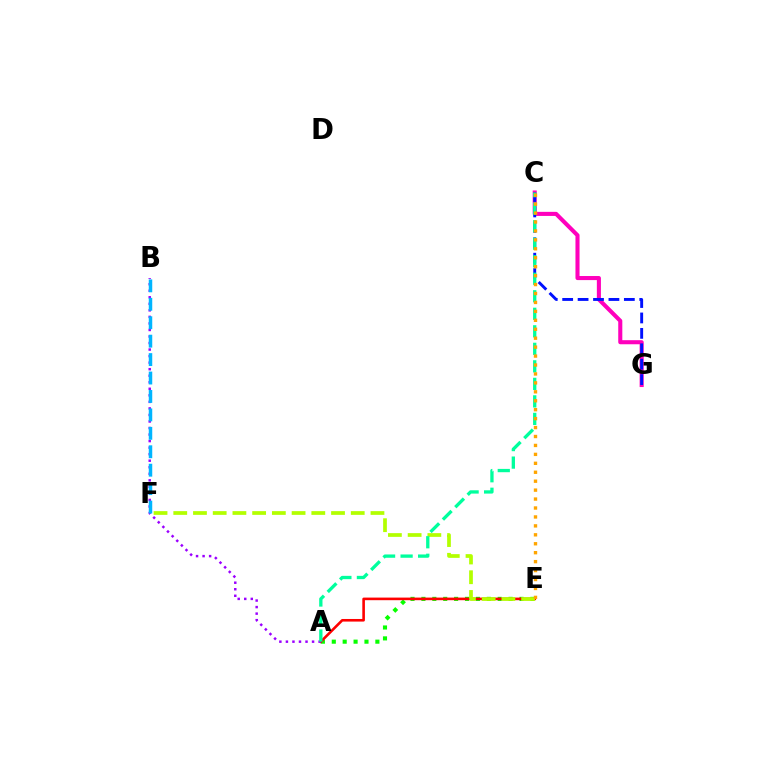{('A', 'E'): [{'color': '#08ff00', 'line_style': 'dotted', 'thickness': 2.96}, {'color': '#ff0000', 'line_style': 'solid', 'thickness': 1.88}], ('A', 'B'): [{'color': '#9b00ff', 'line_style': 'dotted', 'thickness': 1.78}], ('C', 'G'): [{'color': '#ff00bd', 'line_style': 'solid', 'thickness': 2.94}, {'color': '#0010ff', 'line_style': 'dashed', 'thickness': 2.09}], ('E', 'F'): [{'color': '#b3ff00', 'line_style': 'dashed', 'thickness': 2.68}], ('B', 'F'): [{'color': '#00b5ff', 'line_style': 'dashed', 'thickness': 2.5}], ('A', 'C'): [{'color': '#00ff9d', 'line_style': 'dashed', 'thickness': 2.38}], ('C', 'E'): [{'color': '#ffa500', 'line_style': 'dotted', 'thickness': 2.43}]}